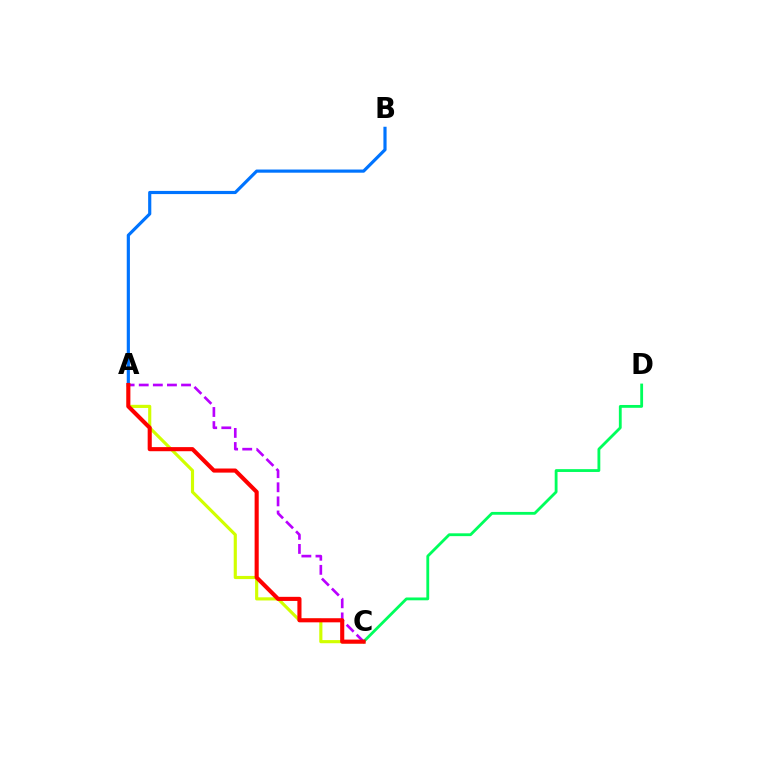{('A', 'C'): [{'color': '#d1ff00', 'line_style': 'solid', 'thickness': 2.26}, {'color': '#b900ff', 'line_style': 'dashed', 'thickness': 1.92}, {'color': '#ff0000', 'line_style': 'solid', 'thickness': 2.96}], ('A', 'B'): [{'color': '#0074ff', 'line_style': 'solid', 'thickness': 2.28}], ('C', 'D'): [{'color': '#00ff5c', 'line_style': 'solid', 'thickness': 2.03}]}